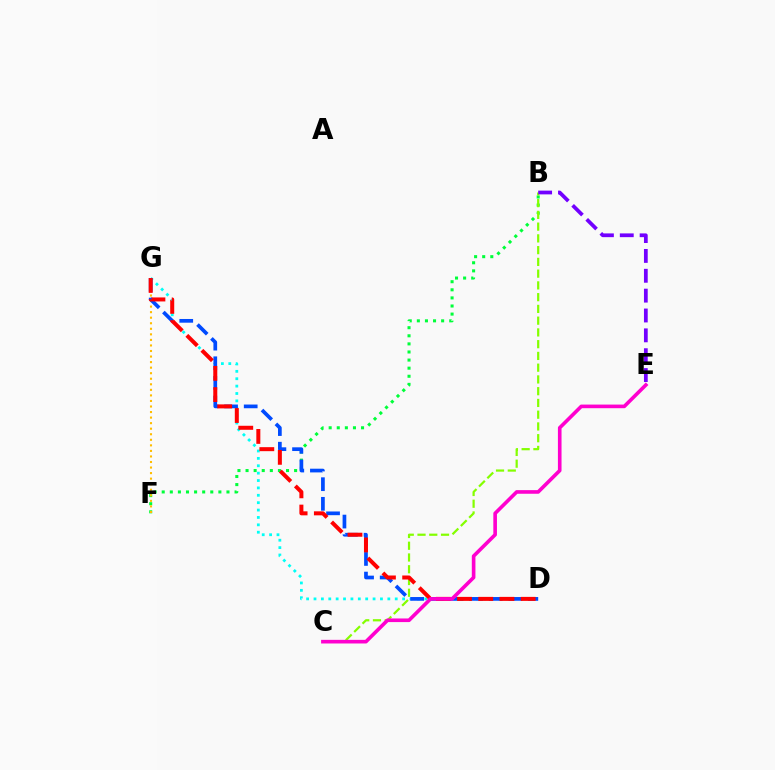{('B', 'F'): [{'color': '#00ff39', 'line_style': 'dotted', 'thickness': 2.2}], ('B', 'C'): [{'color': '#84ff00', 'line_style': 'dashed', 'thickness': 1.6}], ('F', 'G'): [{'color': '#ffbd00', 'line_style': 'dotted', 'thickness': 1.51}], ('D', 'G'): [{'color': '#00fff6', 'line_style': 'dotted', 'thickness': 2.01}, {'color': '#004bff', 'line_style': 'dashed', 'thickness': 2.67}, {'color': '#ff0000', 'line_style': 'dashed', 'thickness': 2.88}], ('C', 'E'): [{'color': '#ff00cf', 'line_style': 'solid', 'thickness': 2.61}], ('B', 'E'): [{'color': '#7200ff', 'line_style': 'dashed', 'thickness': 2.7}]}